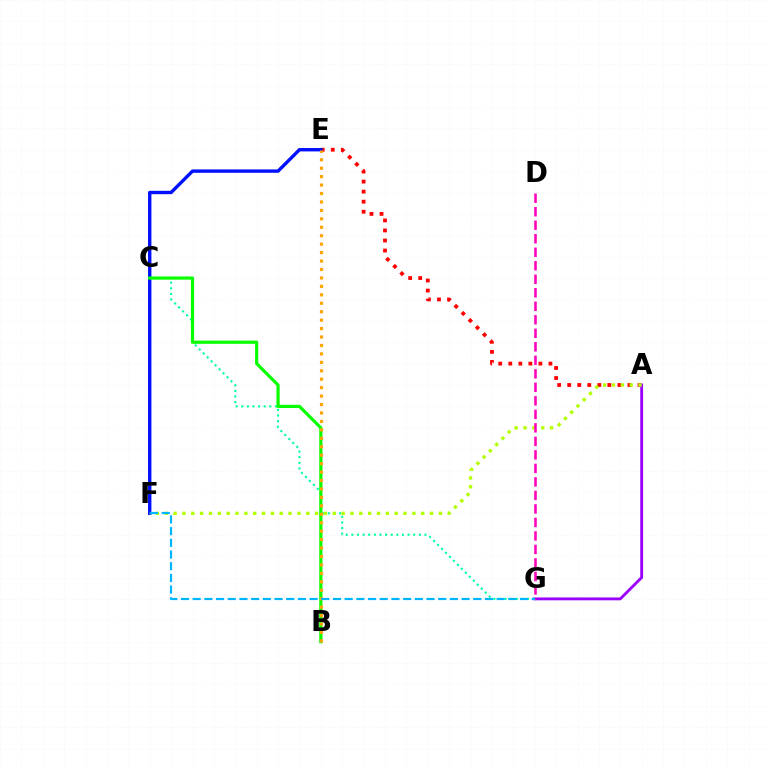{('A', 'E'): [{'color': '#ff0000', 'line_style': 'dotted', 'thickness': 2.73}], ('C', 'G'): [{'color': '#00ff9d', 'line_style': 'dotted', 'thickness': 1.53}], ('A', 'G'): [{'color': '#9b00ff', 'line_style': 'solid', 'thickness': 2.05}], ('E', 'F'): [{'color': '#0010ff', 'line_style': 'solid', 'thickness': 2.43}], ('A', 'F'): [{'color': '#b3ff00', 'line_style': 'dotted', 'thickness': 2.4}], ('B', 'C'): [{'color': '#08ff00', 'line_style': 'solid', 'thickness': 2.3}], ('B', 'E'): [{'color': '#ffa500', 'line_style': 'dotted', 'thickness': 2.29}], ('D', 'G'): [{'color': '#ff00bd', 'line_style': 'dashed', 'thickness': 1.84}], ('F', 'G'): [{'color': '#00b5ff', 'line_style': 'dashed', 'thickness': 1.59}]}